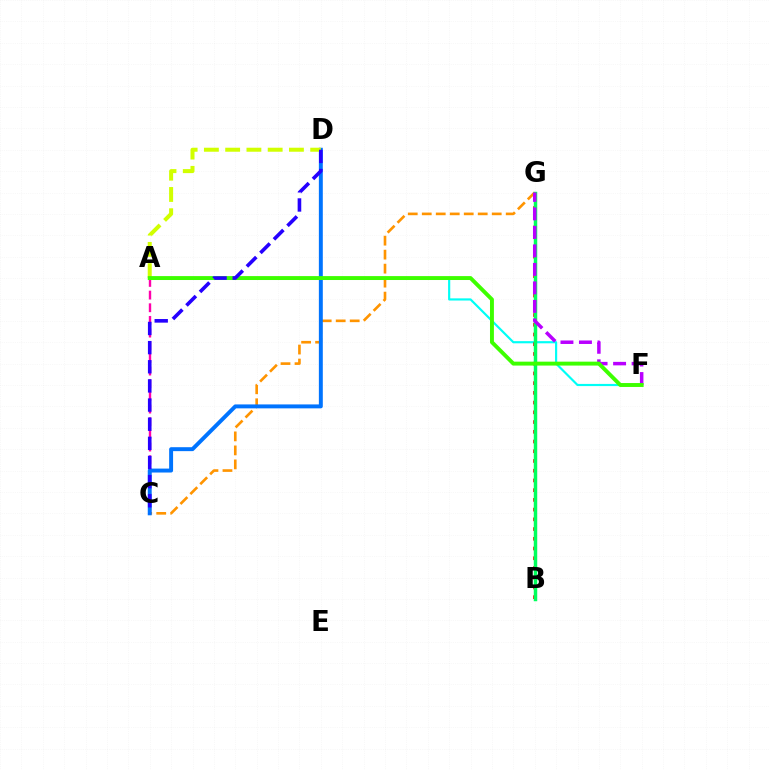{('A', 'C'): [{'color': '#ff00ac', 'line_style': 'dashed', 'thickness': 1.72}], ('C', 'G'): [{'color': '#ff9400', 'line_style': 'dashed', 'thickness': 1.9}], ('C', 'D'): [{'color': '#0074ff', 'line_style': 'solid', 'thickness': 2.83}, {'color': '#2500ff', 'line_style': 'dashed', 'thickness': 2.6}], ('A', 'F'): [{'color': '#00fff6', 'line_style': 'solid', 'thickness': 1.56}, {'color': '#3dff00', 'line_style': 'solid', 'thickness': 2.82}], ('B', 'G'): [{'color': '#ff0000', 'line_style': 'dotted', 'thickness': 2.64}, {'color': '#00ff5c', 'line_style': 'solid', 'thickness': 2.5}], ('A', 'D'): [{'color': '#d1ff00', 'line_style': 'dashed', 'thickness': 2.89}], ('F', 'G'): [{'color': '#b900ff', 'line_style': 'dashed', 'thickness': 2.51}]}